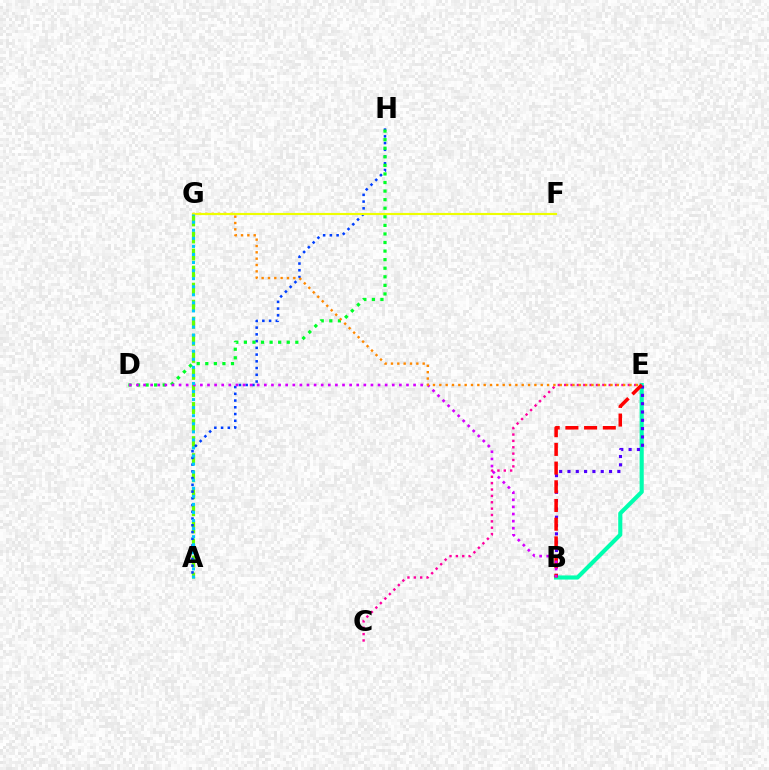{('B', 'E'): [{'color': '#00ffaf', 'line_style': 'solid', 'thickness': 2.97}, {'color': '#4f00ff', 'line_style': 'dotted', 'thickness': 2.26}, {'color': '#ff0000', 'line_style': 'dashed', 'thickness': 2.54}], ('A', 'G'): [{'color': '#66ff00', 'line_style': 'dashed', 'thickness': 2.32}, {'color': '#00c7ff', 'line_style': 'dotted', 'thickness': 2.19}], ('C', 'E'): [{'color': '#ff00a0', 'line_style': 'dotted', 'thickness': 1.73}], ('A', 'H'): [{'color': '#003fff', 'line_style': 'dotted', 'thickness': 1.83}], ('D', 'H'): [{'color': '#00ff27', 'line_style': 'dotted', 'thickness': 2.33}], ('B', 'D'): [{'color': '#d600ff', 'line_style': 'dotted', 'thickness': 1.93}], ('E', 'G'): [{'color': '#ff8800', 'line_style': 'dotted', 'thickness': 1.72}], ('F', 'G'): [{'color': '#eeff00', 'line_style': 'solid', 'thickness': 1.54}]}